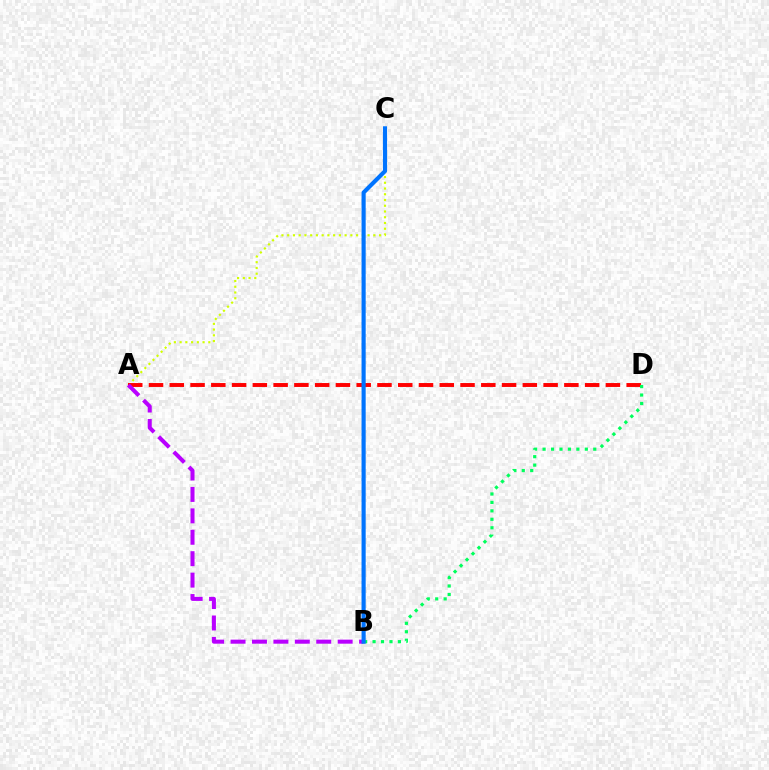{('A', 'C'): [{'color': '#d1ff00', 'line_style': 'dotted', 'thickness': 1.56}], ('A', 'D'): [{'color': '#ff0000', 'line_style': 'dashed', 'thickness': 2.82}], ('B', 'D'): [{'color': '#00ff5c', 'line_style': 'dotted', 'thickness': 2.29}], ('A', 'B'): [{'color': '#b900ff', 'line_style': 'dashed', 'thickness': 2.91}], ('B', 'C'): [{'color': '#0074ff', 'line_style': 'solid', 'thickness': 2.98}]}